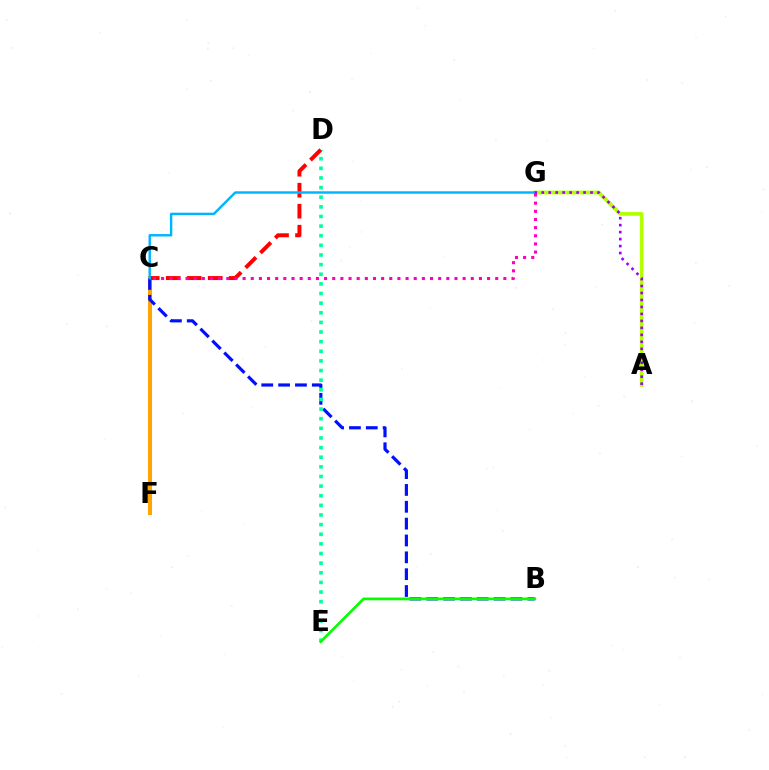{('C', 'F'): [{'color': '#ffa500', 'line_style': 'solid', 'thickness': 2.9}], ('B', 'C'): [{'color': '#0010ff', 'line_style': 'dashed', 'thickness': 2.29}], ('D', 'E'): [{'color': '#00ff9d', 'line_style': 'dotted', 'thickness': 2.62}], ('A', 'G'): [{'color': '#b3ff00', 'line_style': 'solid', 'thickness': 2.67}, {'color': '#9b00ff', 'line_style': 'dotted', 'thickness': 1.9}], ('B', 'E'): [{'color': '#08ff00', 'line_style': 'solid', 'thickness': 1.99}], ('C', 'D'): [{'color': '#ff0000', 'line_style': 'dashed', 'thickness': 2.85}], ('C', 'G'): [{'color': '#ff00bd', 'line_style': 'dotted', 'thickness': 2.21}, {'color': '#00b5ff', 'line_style': 'solid', 'thickness': 1.75}]}